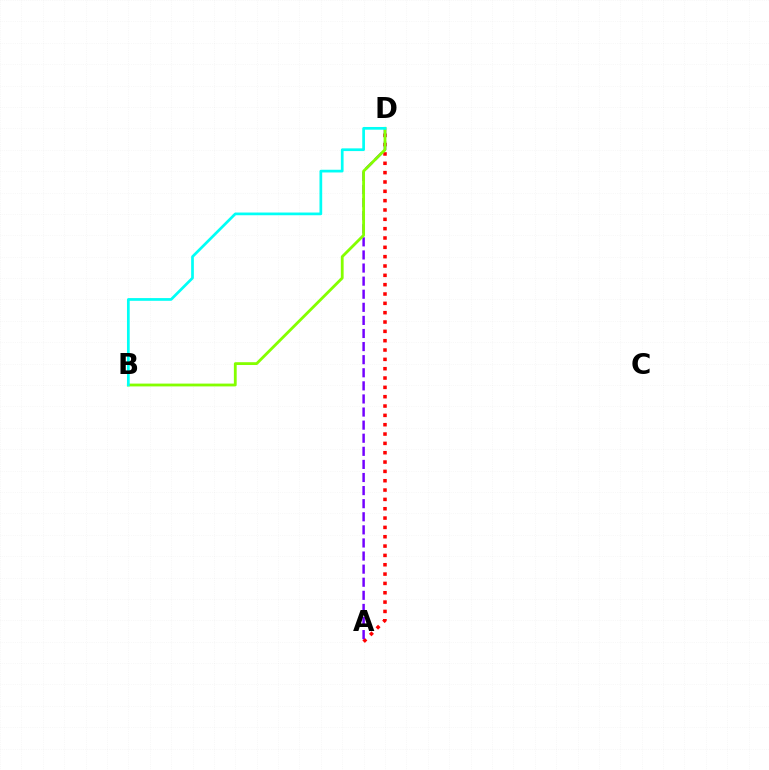{('A', 'D'): [{'color': '#ff0000', 'line_style': 'dotted', 'thickness': 2.54}, {'color': '#7200ff', 'line_style': 'dashed', 'thickness': 1.78}], ('B', 'D'): [{'color': '#84ff00', 'line_style': 'solid', 'thickness': 2.03}, {'color': '#00fff6', 'line_style': 'solid', 'thickness': 1.95}]}